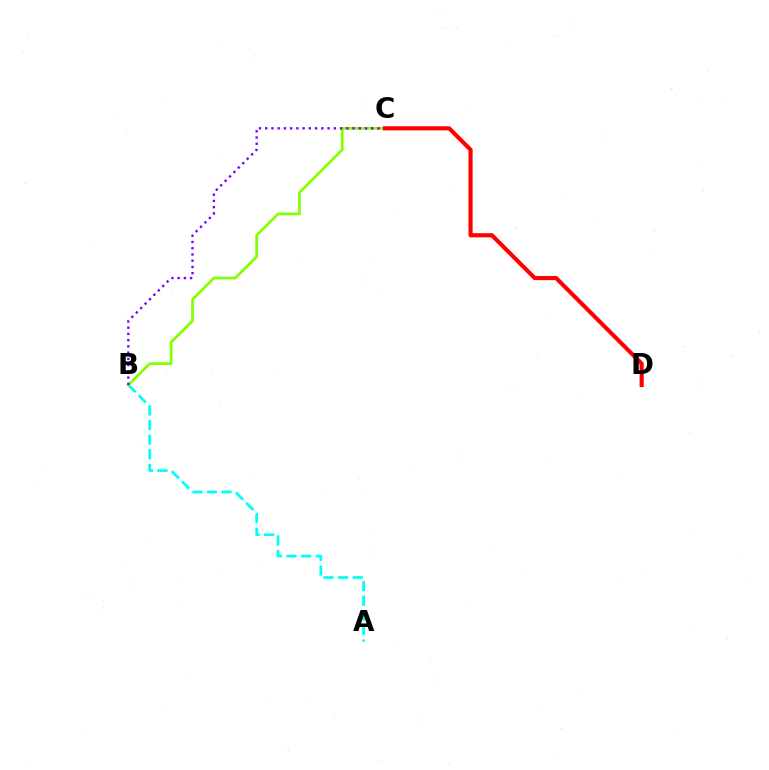{('A', 'B'): [{'color': '#00fff6', 'line_style': 'dashed', 'thickness': 1.98}], ('B', 'C'): [{'color': '#84ff00', 'line_style': 'solid', 'thickness': 1.97}, {'color': '#7200ff', 'line_style': 'dotted', 'thickness': 1.7}], ('C', 'D'): [{'color': '#ff0000', 'line_style': 'solid', 'thickness': 2.99}]}